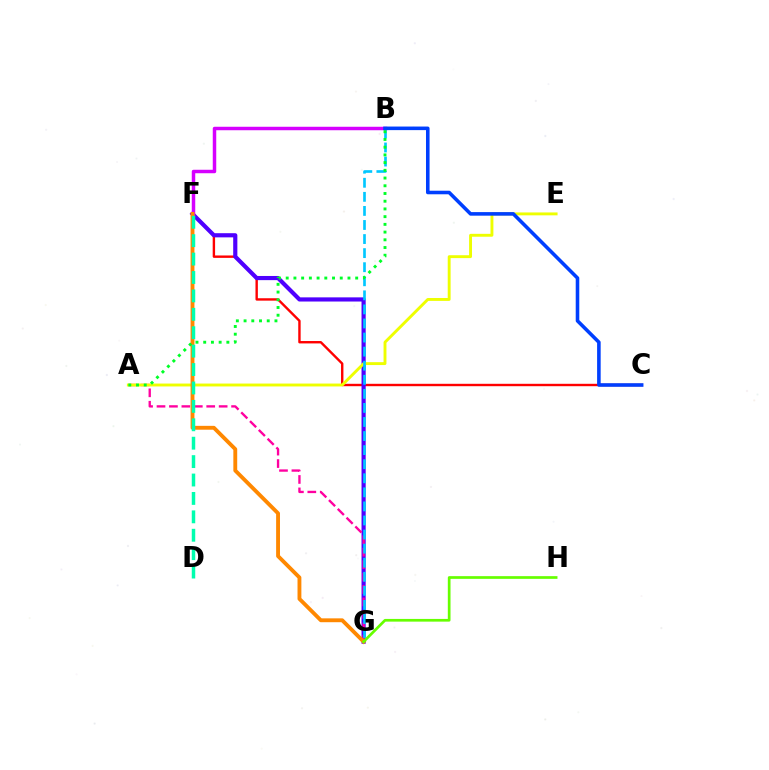{('C', 'F'): [{'color': '#ff0000', 'line_style': 'solid', 'thickness': 1.73}], ('F', 'G'): [{'color': '#4f00ff', 'line_style': 'solid', 'thickness': 3.0}, {'color': '#ff8800', 'line_style': 'solid', 'thickness': 2.78}], ('A', 'G'): [{'color': '#ff00a0', 'line_style': 'dashed', 'thickness': 1.69}], ('A', 'E'): [{'color': '#eeff00', 'line_style': 'solid', 'thickness': 2.09}], ('B', 'G'): [{'color': '#00c7ff', 'line_style': 'dashed', 'thickness': 1.91}], ('B', 'F'): [{'color': '#d600ff', 'line_style': 'solid', 'thickness': 2.5}], ('G', 'H'): [{'color': '#66ff00', 'line_style': 'solid', 'thickness': 1.95}], ('B', 'C'): [{'color': '#003fff', 'line_style': 'solid', 'thickness': 2.57}], ('A', 'B'): [{'color': '#00ff27', 'line_style': 'dotted', 'thickness': 2.1}], ('D', 'F'): [{'color': '#00ffaf', 'line_style': 'dashed', 'thickness': 2.5}]}